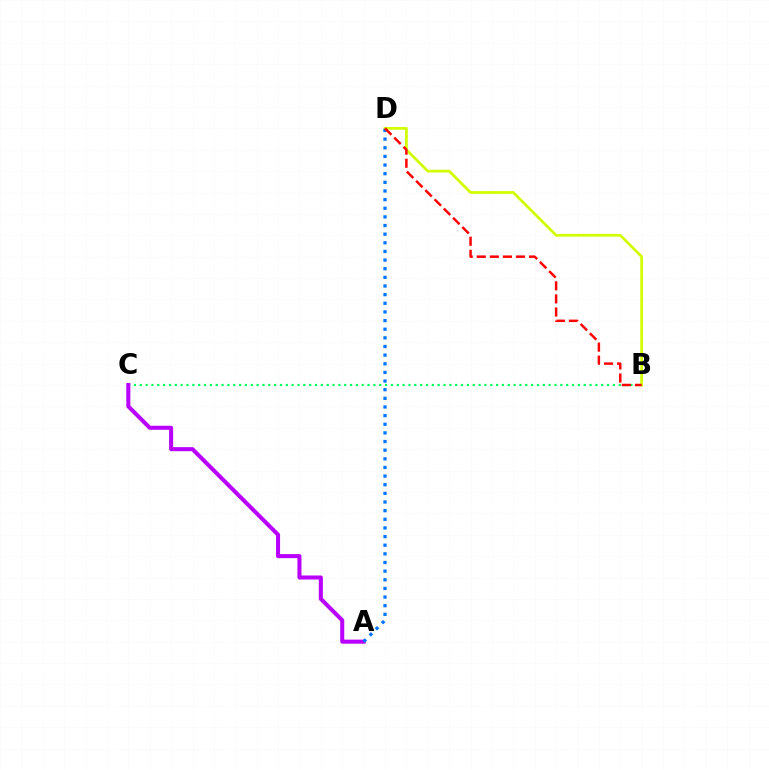{('B', 'C'): [{'color': '#00ff5c', 'line_style': 'dotted', 'thickness': 1.59}], ('B', 'D'): [{'color': '#d1ff00', 'line_style': 'solid', 'thickness': 1.98}, {'color': '#ff0000', 'line_style': 'dashed', 'thickness': 1.78}], ('A', 'C'): [{'color': '#b900ff', 'line_style': 'solid', 'thickness': 2.92}], ('A', 'D'): [{'color': '#0074ff', 'line_style': 'dotted', 'thickness': 2.35}]}